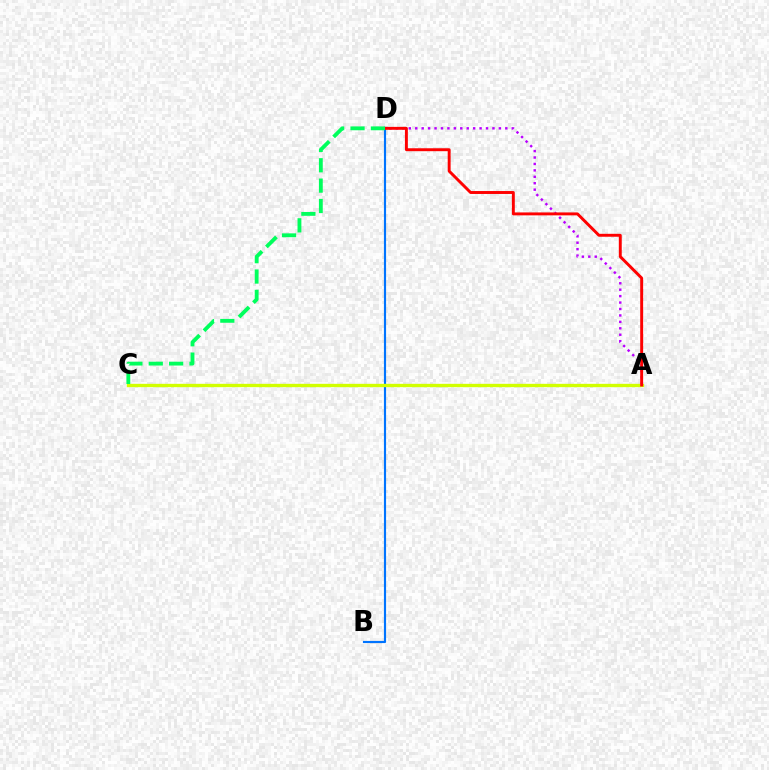{('B', 'D'): [{'color': '#0074ff', 'line_style': 'solid', 'thickness': 1.55}], ('A', 'D'): [{'color': '#b900ff', 'line_style': 'dotted', 'thickness': 1.75}, {'color': '#ff0000', 'line_style': 'solid', 'thickness': 2.11}], ('A', 'C'): [{'color': '#d1ff00', 'line_style': 'solid', 'thickness': 2.41}], ('C', 'D'): [{'color': '#00ff5c', 'line_style': 'dashed', 'thickness': 2.77}]}